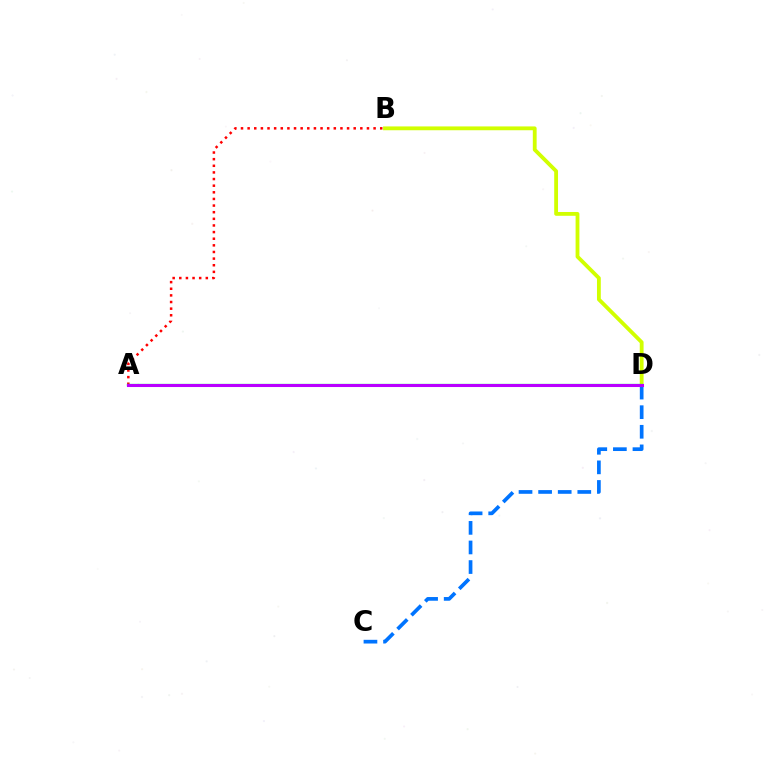{('A', 'B'): [{'color': '#ff0000', 'line_style': 'dotted', 'thickness': 1.8}], ('B', 'D'): [{'color': '#d1ff00', 'line_style': 'solid', 'thickness': 2.75}], ('A', 'D'): [{'color': '#00ff5c', 'line_style': 'solid', 'thickness': 1.65}, {'color': '#b900ff', 'line_style': 'solid', 'thickness': 2.2}], ('C', 'D'): [{'color': '#0074ff', 'line_style': 'dashed', 'thickness': 2.66}]}